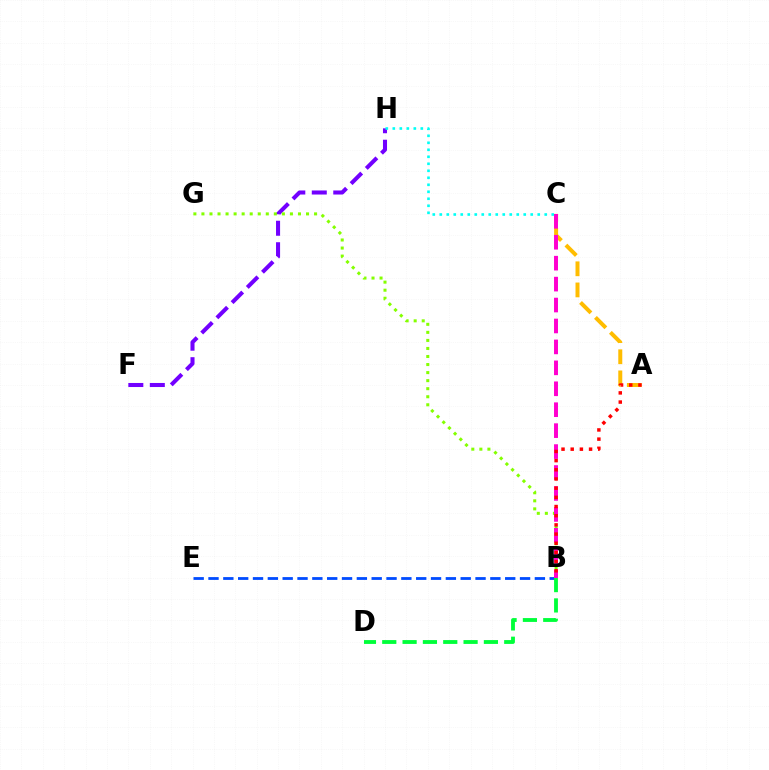{('F', 'H'): [{'color': '#7200ff', 'line_style': 'dashed', 'thickness': 2.92}], ('B', 'E'): [{'color': '#004bff', 'line_style': 'dashed', 'thickness': 2.02}], ('B', 'G'): [{'color': '#84ff00', 'line_style': 'dotted', 'thickness': 2.19}], ('A', 'C'): [{'color': '#ffbd00', 'line_style': 'dashed', 'thickness': 2.87}], ('B', 'C'): [{'color': '#ff00cf', 'line_style': 'dashed', 'thickness': 2.84}], ('C', 'H'): [{'color': '#00fff6', 'line_style': 'dotted', 'thickness': 1.9}], ('A', 'B'): [{'color': '#ff0000', 'line_style': 'dotted', 'thickness': 2.49}], ('B', 'D'): [{'color': '#00ff39', 'line_style': 'dashed', 'thickness': 2.76}]}